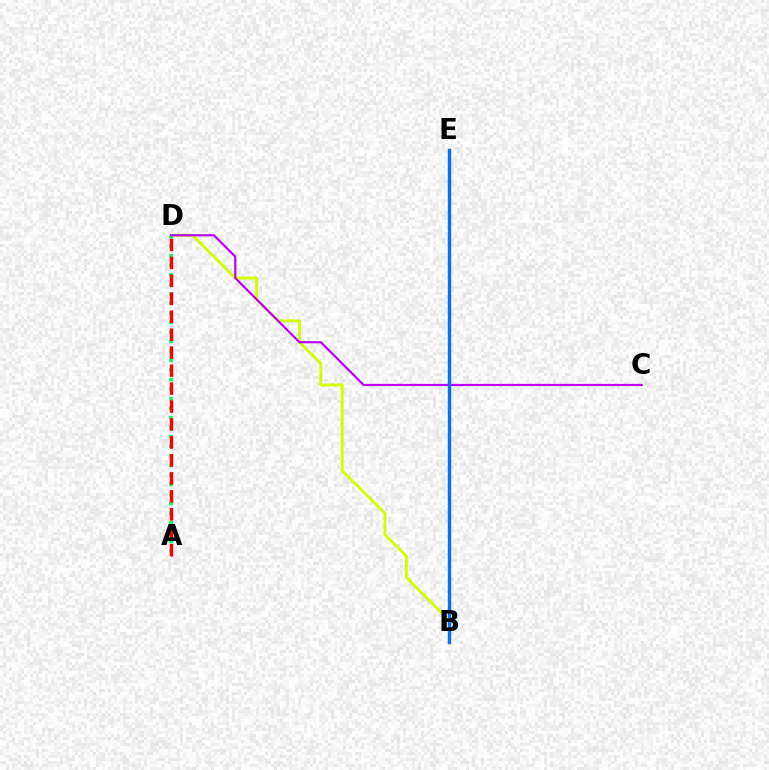{('B', 'D'): [{'color': '#d1ff00', 'line_style': 'solid', 'thickness': 2.05}], ('A', 'D'): [{'color': '#00ff5c', 'line_style': 'dotted', 'thickness': 2.59}, {'color': '#ff0000', 'line_style': 'dashed', 'thickness': 2.44}], ('C', 'D'): [{'color': '#b900ff', 'line_style': 'solid', 'thickness': 1.59}], ('B', 'E'): [{'color': '#0074ff', 'line_style': 'solid', 'thickness': 2.44}]}